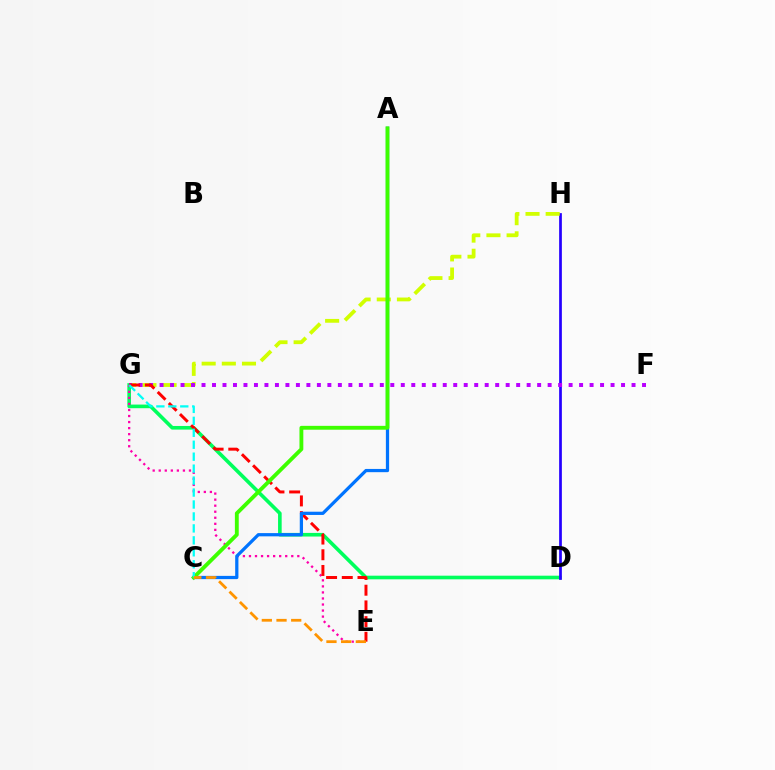{('D', 'G'): [{'color': '#00ff5c', 'line_style': 'solid', 'thickness': 2.61}], ('E', 'G'): [{'color': '#ff00ac', 'line_style': 'dotted', 'thickness': 1.64}, {'color': '#ff0000', 'line_style': 'dashed', 'thickness': 2.13}], ('D', 'H'): [{'color': '#2500ff', 'line_style': 'solid', 'thickness': 1.97}], ('G', 'H'): [{'color': '#d1ff00', 'line_style': 'dashed', 'thickness': 2.74}], ('F', 'G'): [{'color': '#b900ff', 'line_style': 'dotted', 'thickness': 2.85}], ('A', 'C'): [{'color': '#0074ff', 'line_style': 'solid', 'thickness': 2.33}, {'color': '#3dff00', 'line_style': 'solid', 'thickness': 2.78}], ('C', 'G'): [{'color': '#00fff6', 'line_style': 'dashed', 'thickness': 1.62}], ('C', 'E'): [{'color': '#ff9400', 'line_style': 'dashed', 'thickness': 2.0}]}